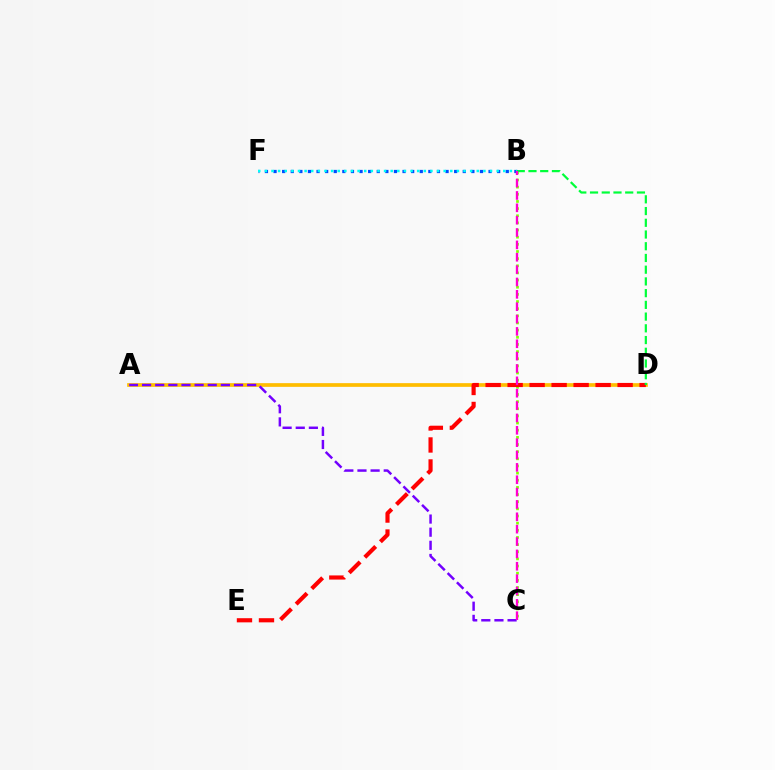{('B', 'F'): [{'color': '#004bff', 'line_style': 'dotted', 'thickness': 2.34}, {'color': '#00fff6', 'line_style': 'dotted', 'thickness': 1.8}], ('A', 'D'): [{'color': '#ffbd00', 'line_style': 'solid', 'thickness': 2.67}], ('B', 'C'): [{'color': '#84ff00', 'line_style': 'dotted', 'thickness': 1.94}, {'color': '#ff00cf', 'line_style': 'dashed', 'thickness': 1.68}], ('A', 'C'): [{'color': '#7200ff', 'line_style': 'dashed', 'thickness': 1.78}], ('D', 'E'): [{'color': '#ff0000', 'line_style': 'dashed', 'thickness': 2.99}], ('B', 'D'): [{'color': '#00ff39', 'line_style': 'dashed', 'thickness': 1.59}]}